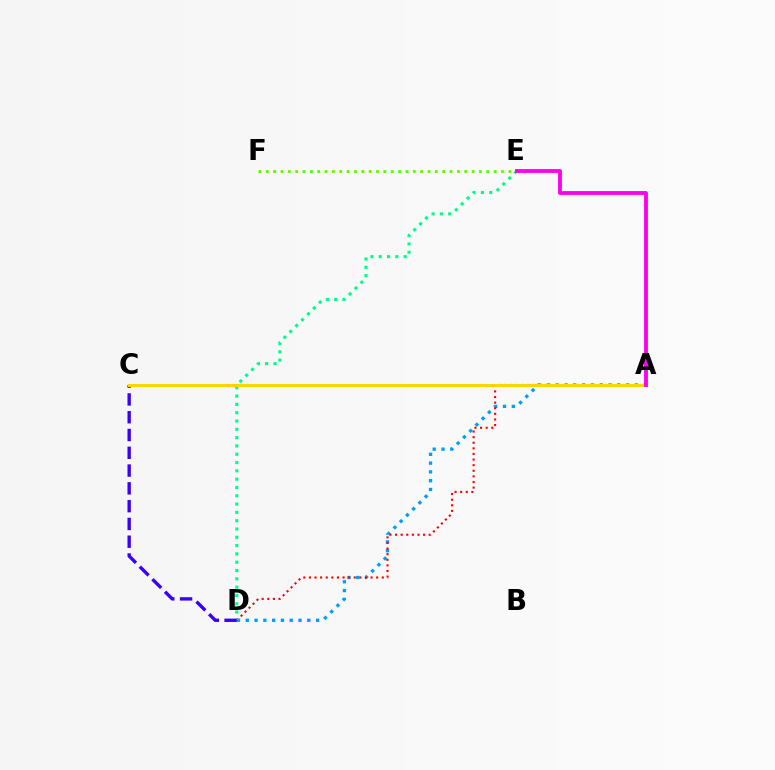{('A', 'D'): [{'color': '#009eff', 'line_style': 'dotted', 'thickness': 2.39}, {'color': '#ff0000', 'line_style': 'dotted', 'thickness': 1.52}], ('D', 'E'): [{'color': '#00ff86', 'line_style': 'dotted', 'thickness': 2.26}], ('C', 'D'): [{'color': '#3700ff', 'line_style': 'dashed', 'thickness': 2.42}], ('A', 'C'): [{'color': '#ffd500', 'line_style': 'solid', 'thickness': 2.19}], ('E', 'F'): [{'color': '#4fff00', 'line_style': 'dotted', 'thickness': 2.0}], ('A', 'E'): [{'color': '#ff00ed', 'line_style': 'solid', 'thickness': 2.77}]}